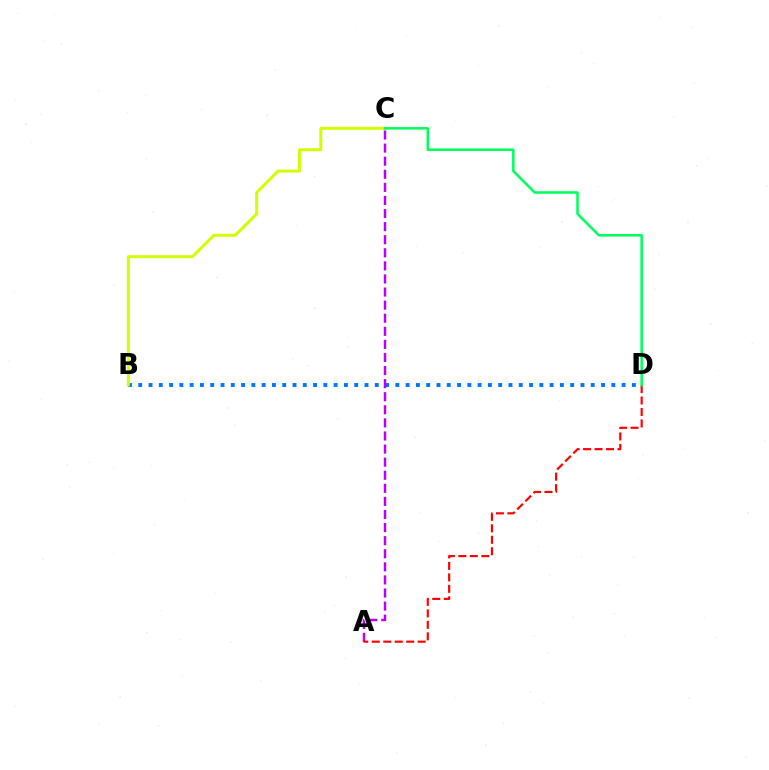{('B', 'D'): [{'color': '#0074ff', 'line_style': 'dotted', 'thickness': 2.79}], ('B', 'C'): [{'color': '#d1ff00', 'line_style': 'solid', 'thickness': 2.14}], ('A', 'C'): [{'color': '#b900ff', 'line_style': 'dashed', 'thickness': 1.78}], ('A', 'D'): [{'color': '#ff0000', 'line_style': 'dashed', 'thickness': 1.56}], ('C', 'D'): [{'color': '#00ff5c', 'line_style': 'solid', 'thickness': 1.82}]}